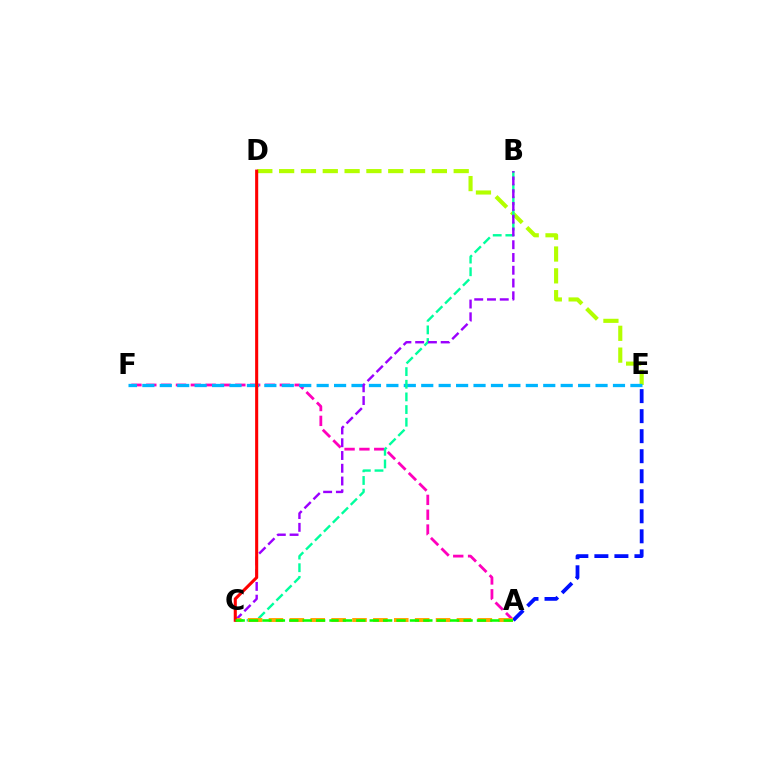{('A', 'F'): [{'color': '#ff00bd', 'line_style': 'dashed', 'thickness': 2.02}], ('D', 'E'): [{'color': '#b3ff00', 'line_style': 'dashed', 'thickness': 2.96}], ('E', 'F'): [{'color': '#00b5ff', 'line_style': 'dashed', 'thickness': 2.37}], ('A', 'E'): [{'color': '#0010ff', 'line_style': 'dashed', 'thickness': 2.72}], ('B', 'C'): [{'color': '#00ff9d', 'line_style': 'dashed', 'thickness': 1.72}, {'color': '#9b00ff', 'line_style': 'dashed', 'thickness': 1.73}], ('A', 'C'): [{'color': '#ffa500', 'line_style': 'dashed', 'thickness': 2.84}, {'color': '#08ff00', 'line_style': 'dashed', 'thickness': 1.82}], ('C', 'D'): [{'color': '#ff0000', 'line_style': 'solid', 'thickness': 2.22}]}